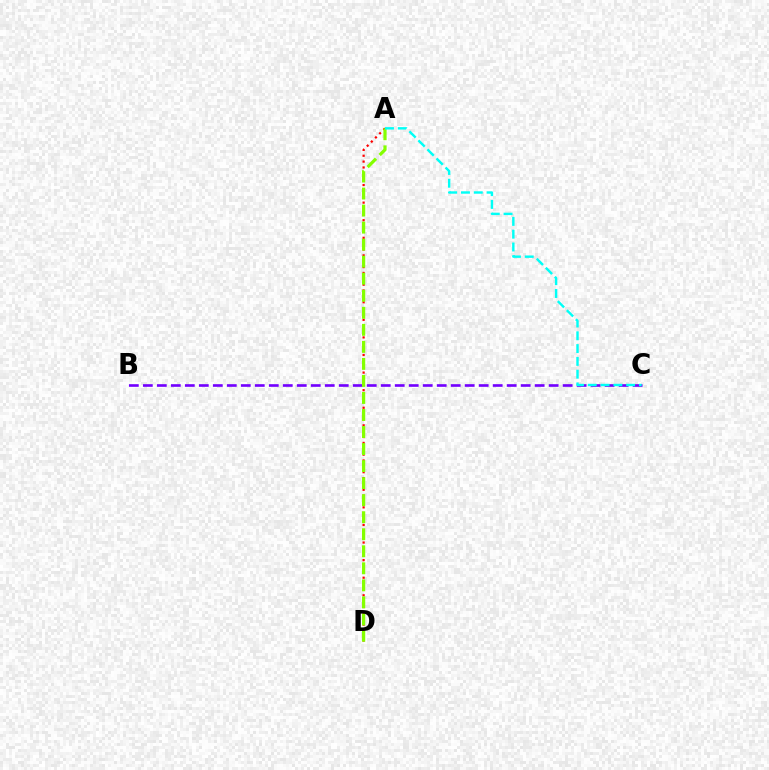{('A', 'D'): [{'color': '#ff0000', 'line_style': 'dotted', 'thickness': 1.59}, {'color': '#84ff00', 'line_style': 'dashed', 'thickness': 2.31}], ('B', 'C'): [{'color': '#7200ff', 'line_style': 'dashed', 'thickness': 1.9}], ('A', 'C'): [{'color': '#00fff6', 'line_style': 'dashed', 'thickness': 1.74}]}